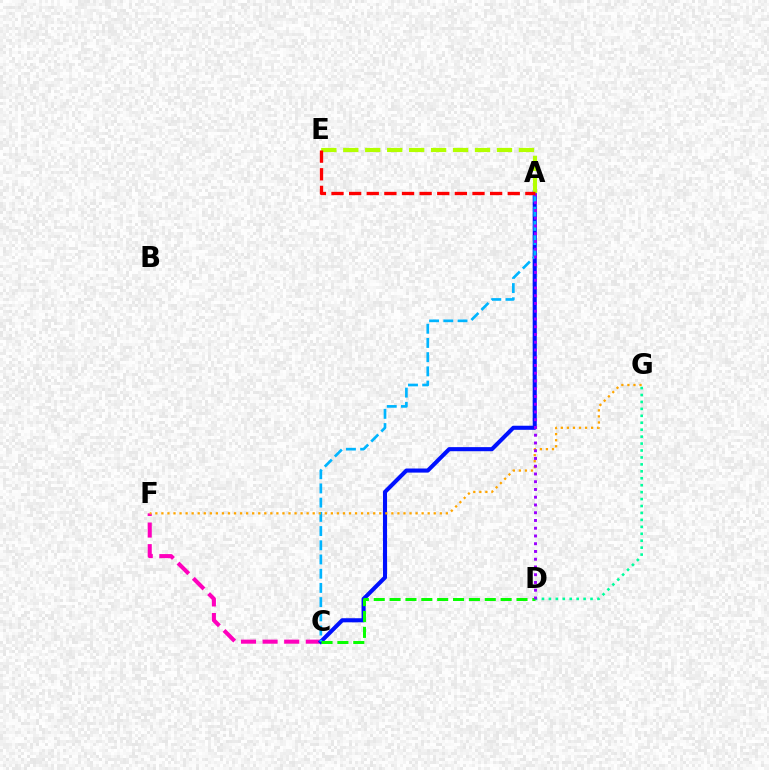{('C', 'F'): [{'color': '#ff00bd', 'line_style': 'dashed', 'thickness': 2.93}], ('D', 'G'): [{'color': '#00ff9d', 'line_style': 'dotted', 'thickness': 1.89}], ('A', 'C'): [{'color': '#0010ff', 'line_style': 'solid', 'thickness': 2.94}, {'color': '#00b5ff', 'line_style': 'dashed', 'thickness': 1.93}], ('F', 'G'): [{'color': '#ffa500', 'line_style': 'dotted', 'thickness': 1.64}], ('C', 'D'): [{'color': '#08ff00', 'line_style': 'dashed', 'thickness': 2.16}], ('A', 'E'): [{'color': '#b3ff00', 'line_style': 'dashed', 'thickness': 2.98}, {'color': '#ff0000', 'line_style': 'dashed', 'thickness': 2.39}], ('A', 'D'): [{'color': '#9b00ff', 'line_style': 'dotted', 'thickness': 2.11}]}